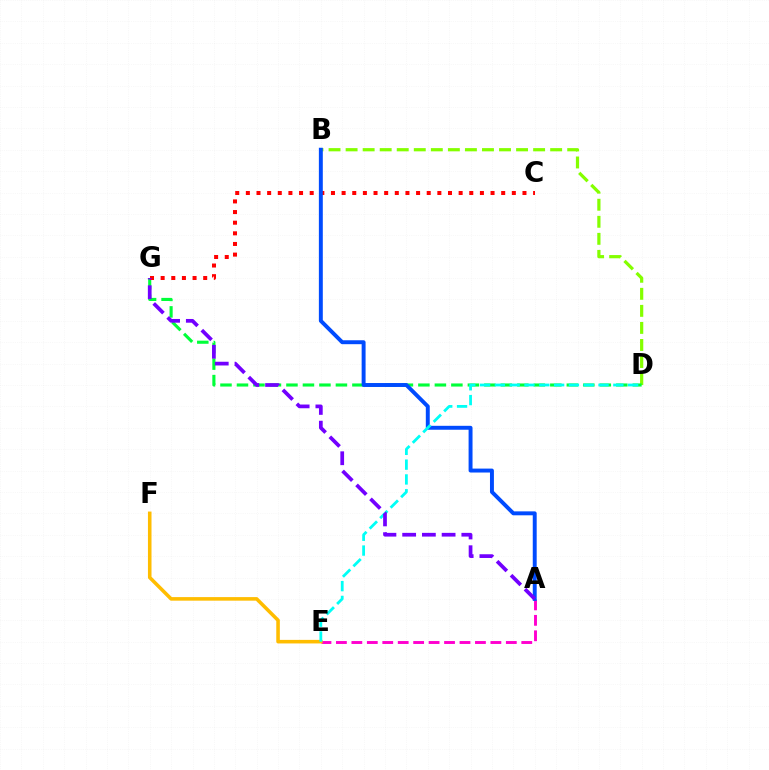{('B', 'D'): [{'color': '#84ff00', 'line_style': 'dashed', 'thickness': 2.32}], ('D', 'G'): [{'color': '#00ff39', 'line_style': 'dashed', 'thickness': 2.24}], ('A', 'E'): [{'color': '#ff00cf', 'line_style': 'dashed', 'thickness': 2.1}], ('C', 'G'): [{'color': '#ff0000', 'line_style': 'dotted', 'thickness': 2.89}], ('A', 'B'): [{'color': '#004bff', 'line_style': 'solid', 'thickness': 2.83}], ('E', 'F'): [{'color': '#ffbd00', 'line_style': 'solid', 'thickness': 2.57}], ('D', 'E'): [{'color': '#00fff6', 'line_style': 'dashed', 'thickness': 2.01}], ('A', 'G'): [{'color': '#7200ff', 'line_style': 'dashed', 'thickness': 2.68}]}